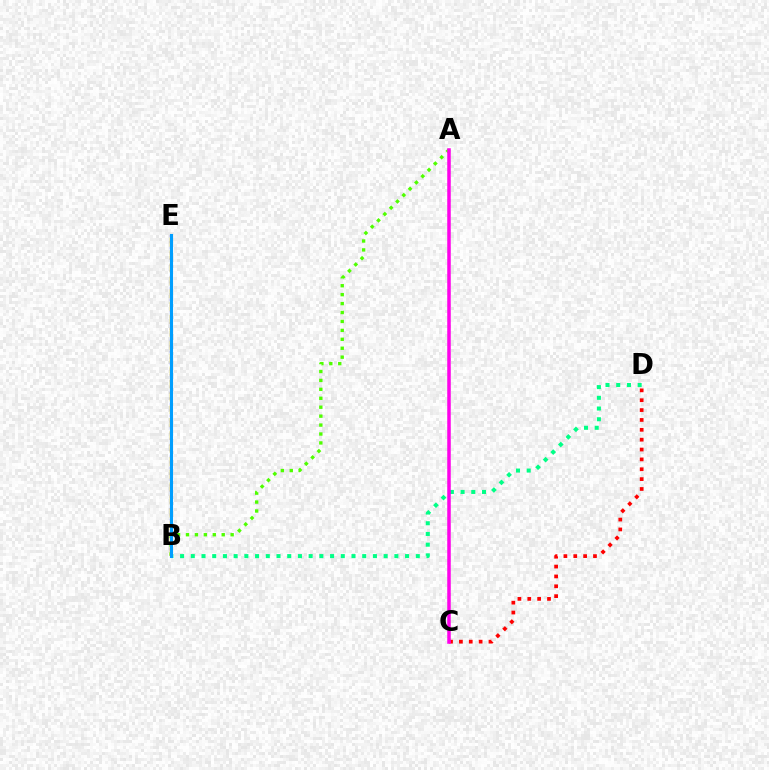{('B', 'D'): [{'color': '#00ff86', 'line_style': 'dotted', 'thickness': 2.91}], ('B', 'E'): [{'color': '#3700ff', 'line_style': 'dotted', 'thickness': 1.58}, {'color': '#ffd500', 'line_style': 'dashed', 'thickness': 1.75}, {'color': '#009eff', 'line_style': 'solid', 'thickness': 2.23}], ('A', 'B'): [{'color': '#4fff00', 'line_style': 'dotted', 'thickness': 2.43}], ('C', 'D'): [{'color': '#ff0000', 'line_style': 'dotted', 'thickness': 2.68}], ('A', 'C'): [{'color': '#ff00ed', 'line_style': 'solid', 'thickness': 2.53}]}